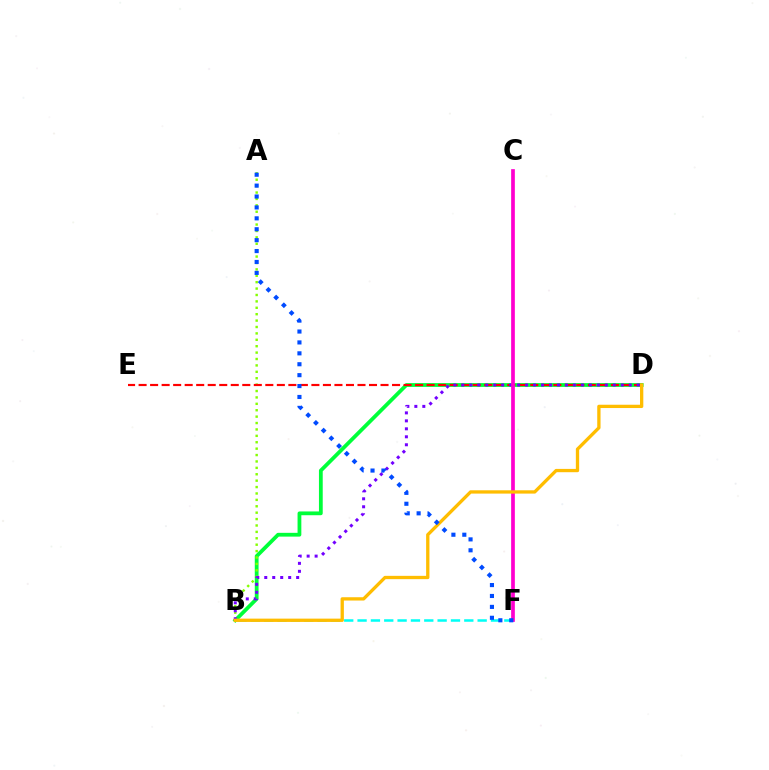{('B', 'D'): [{'color': '#00ff39', 'line_style': 'solid', 'thickness': 2.72}, {'color': '#7200ff', 'line_style': 'dotted', 'thickness': 2.17}, {'color': '#ffbd00', 'line_style': 'solid', 'thickness': 2.38}], ('A', 'B'): [{'color': '#84ff00', 'line_style': 'dotted', 'thickness': 1.74}], ('B', 'F'): [{'color': '#00fff6', 'line_style': 'dashed', 'thickness': 1.81}], ('D', 'E'): [{'color': '#ff0000', 'line_style': 'dashed', 'thickness': 1.57}], ('C', 'F'): [{'color': '#ff00cf', 'line_style': 'solid', 'thickness': 2.67}], ('A', 'F'): [{'color': '#004bff', 'line_style': 'dotted', 'thickness': 2.96}]}